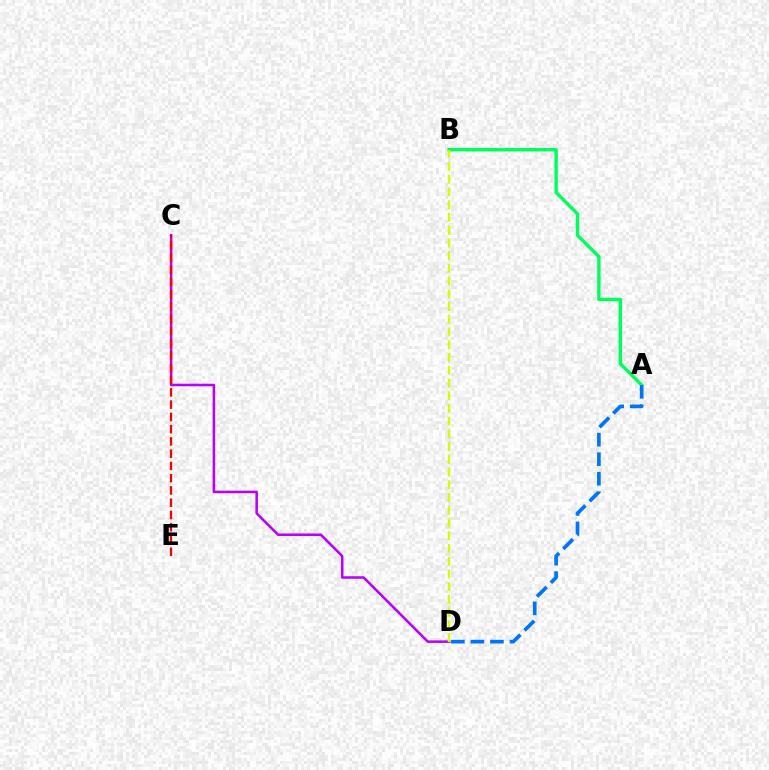{('C', 'D'): [{'color': '#b900ff', 'line_style': 'solid', 'thickness': 1.83}], ('A', 'B'): [{'color': '#00ff5c', 'line_style': 'solid', 'thickness': 2.46}], ('A', 'D'): [{'color': '#0074ff', 'line_style': 'dashed', 'thickness': 2.65}], ('C', 'E'): [{'color': '#ff0000', 'line_style': 'dashed', 'thickness': 1.67}], ('B', 'D'): [{'color': '#d1ff00', 'line_style': 'dashed', 'thickness': 1.73}]}